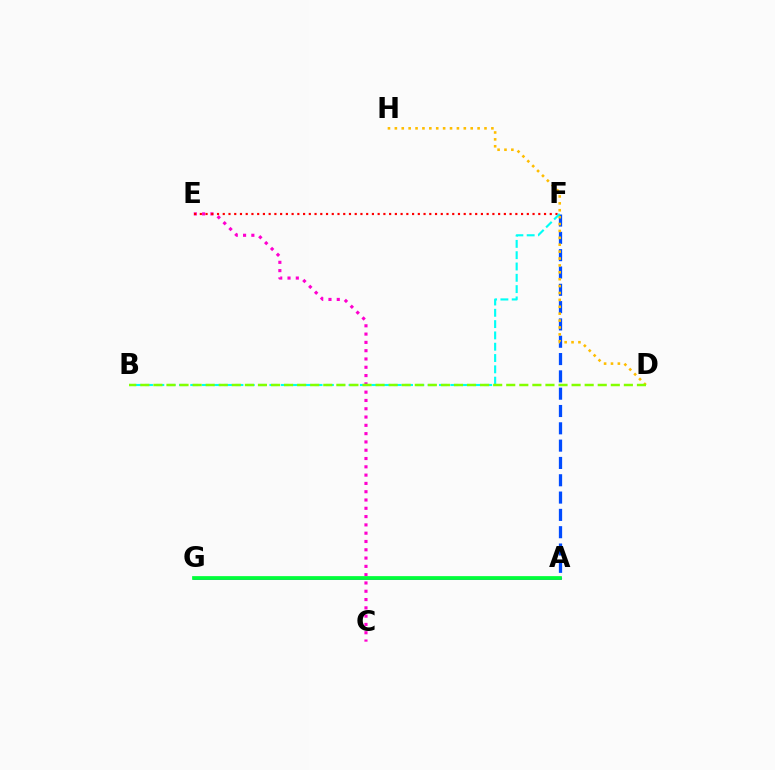{('A', 'G'): [{'color': '#7200ff', 'line_style': 'solid', 'thickness': 1.82}, {'color': '#00ff39', 'line_style': 'solid', 'thickness': 2.69}], ('C', 'E'): [{'color': '#ff00cf', 'line_style': 'dotted', 'thickness': 2.25}], ('A', 'F'): [{'color': '#004bff', 'line_style': 'dashed', 'thickness': 2.35}], ('E', 'F'): [{'color': '#ff0000', 'line_style': 'dotted', 'thickness': 1.56}], ('D', 'H'): [{'color': '#ffbd00', 'line_style': 'dotted', 'thickness': 1.87}], ('B', 'F'): [{'color': '#00fff6', 'line_style': 'dashed', 'thickness': 1.54}], ('B', 'D'): [{'color': '#84ff00', 'line_style': 'dashed', 'thickness': 1.78}]}